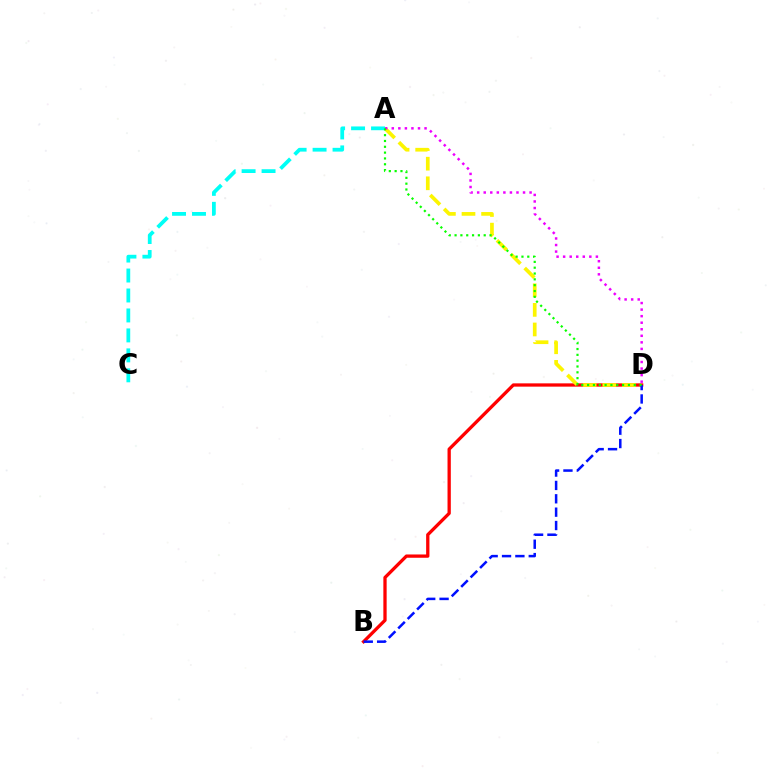{('B', 'D'): [{'color': '#ff0000', 'line_style': 'solid', 'thickness': 2.37}, {'color': '#0010ff', 'line_style': 'dashed', 'thickness': 1.82}], ('A', 'D'): [{'color': '#fcf500', 'line_style': 'dashed', 'thickness': 2.66}, {'color': '#ee00ff', 'line_style': 'dotted', 'thickness': 1.78}, {'color': '#08ff00', 'line_style': 'dotted', 'thickness': 1.58}], ('A', 'C'): [{'color': '#00fff6', 'line_style': 'dashed', 'thickness': 2.71}]}